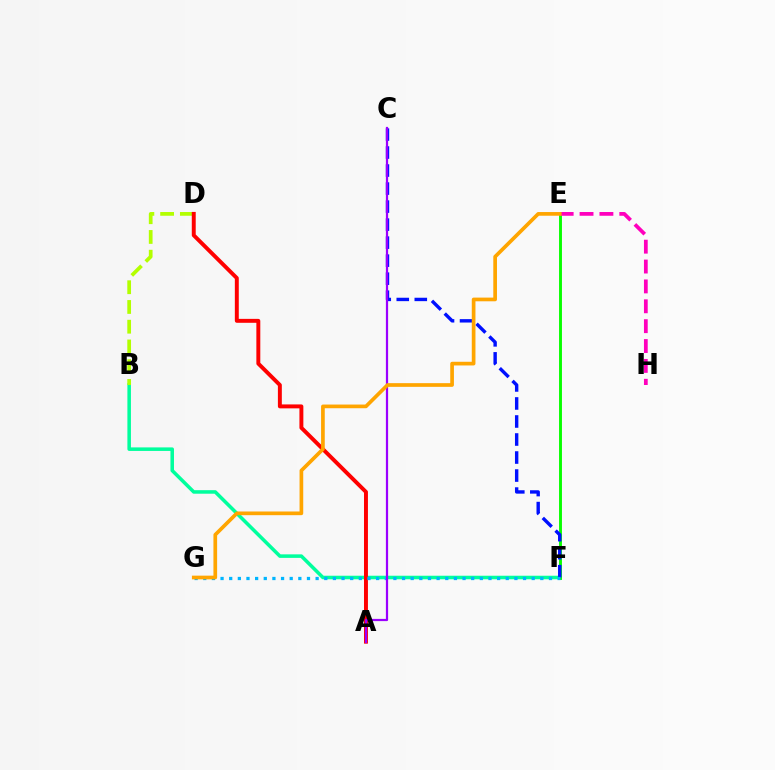{('B', 'F'): [{'color': '#00ff9d', 'line_style': 'solid', 'thickness': 2.54}], ('E', 'F'): [{'color': '#08ff00', 'line_style': 'solid', 'thickness': 2.09}], ('C', 'F'): [{'color': '#0010ff', 'line_style': 'dashed', 'thickness': 2.45}], ('E', 'H'): [{'color': '#ff00bd', 'line_style': 'dashed', 'thickness': 2.7}], ('B', 'D'): [{'color': '#b3ff00', 'line_style': 'dashed', 'thickness': 2.68}], ('A', 'D'): [{'color': '#ff0000', 'line_style': 'solid', 'thickness': 2.83}], ('F', 'G'): [{'color': '#00b5ff', 'line_style': 'dotted', 'thickness': 2.35}], ('A', 'C'): [{'color': '#9b00ff', 'line_style': 'solid', 'thickness': 1.6}], ('E', 'G'): [{'color': '#ffa500', 'line_style': 'solid', 'thickness': 2.65}]}